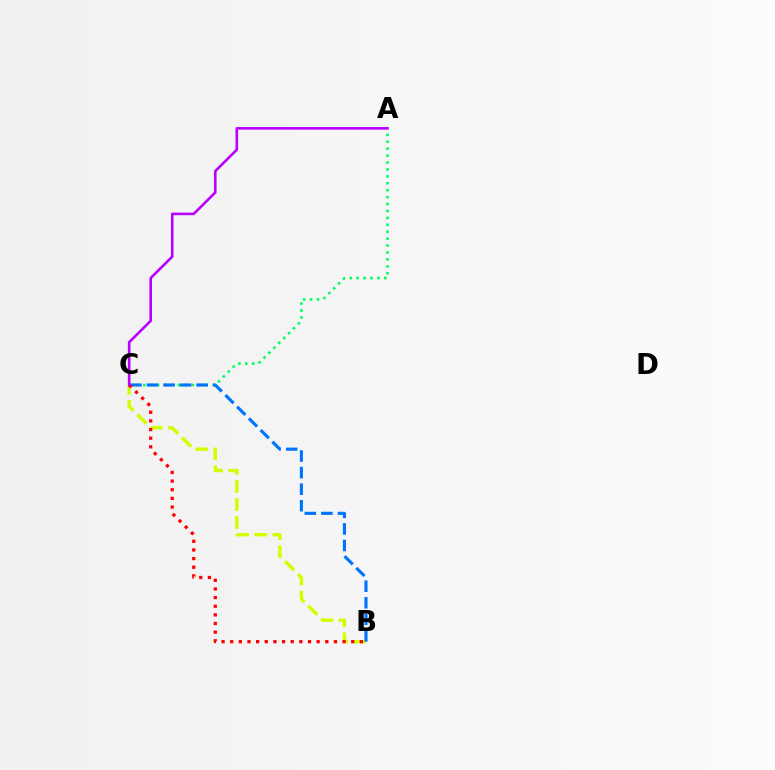{('B', 'C'): [{'color': '#d1ff00', 'line_style': 'dashed', 'thickness': 2.45}, {'color': '#0074ff', 'line_style': 'dashed', 'thickness': 2.25}, {'color': '#ff0000', 'line_style': 'dotted', 'thickness': 2.35}], ('A', 'C'): [{'color': '#00ff5c', 'line_style': 'dotted', 'thickness': 1.88}, {'color': '#b900ff', 'line_style': 'solid', 'thickness': 1.87}]}